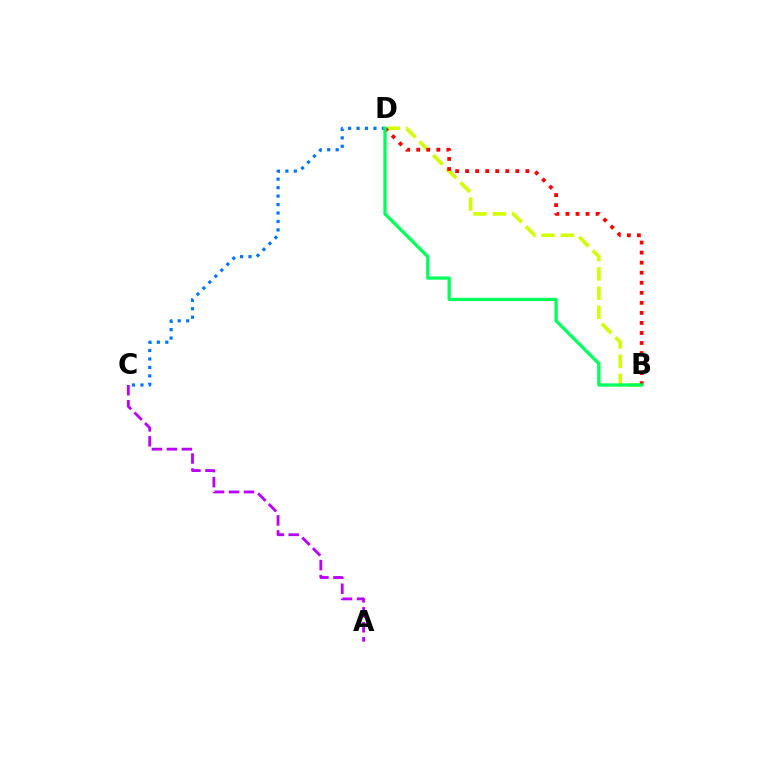{('B', 'D'): [{'color': '#d1ff00', 'line_style': 'dashed', 'thickness': 2.61}, {'color': '#ff0000', 'line_style': 'dotted', 'thickness': 2.73}, {'color': '#00ff5c', 'line_style': 'solid', 'thickness': 2.36}], ('C', 'D'): [{'color': '#0074ff', 'line_style': 'dotted', 'thickness': 2.3}], ('A', 'C'): [{'color': '#b900ff', 'line_style': 'dashed', 'thickness': 2.04}]}